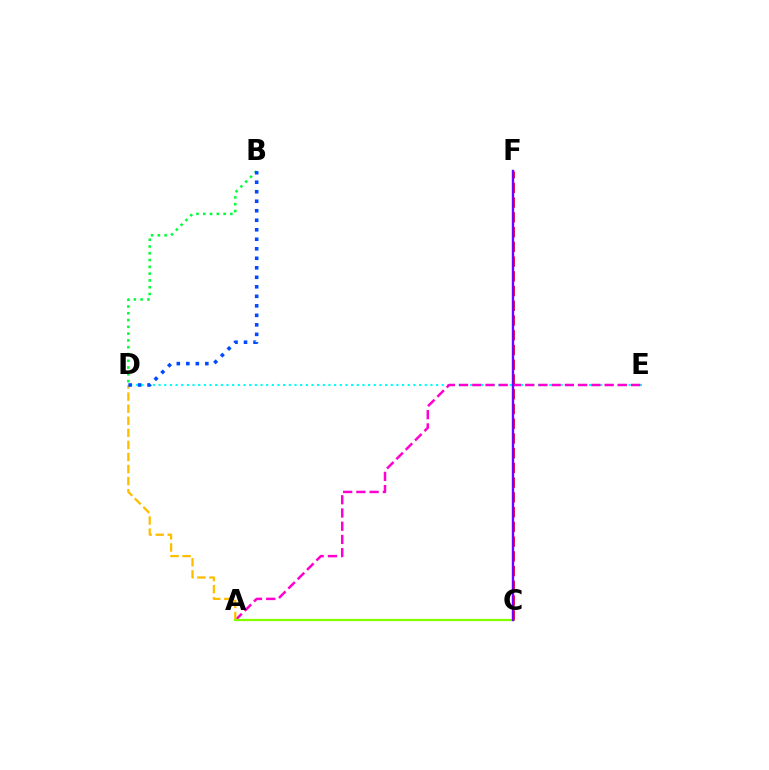{('D', 'E'): [{'color': '#00fff6', 'line_style': 'dotted', 'thickness': 1.54}], ('C', 'F'): [{'color': '#ff0000', 'line_style': 'dashed', 'thickness': 2.0}, {'color': '#7200ff', 'line_style': 'solid', 'thickness': 1.72}], ('A', 'E'): [{'color': '#ff00cf', 'line_style': 'dashed', 'thickness': 1.8}], ('B', 'D'): [{'color': '#00ff39', 'line_style': 'dotted', 'thickness': 1.84}, {'color': '#004bff', 'line_style': 'dotted', 'thickness': 2.58}], ('A', 'D'): [{'color': '#ffbd00', 'line_style': 'dashed', 'thickness': 1.64}], ('A', 'C'): [{'color': '#84ff00', 'line_style': 'solid', 'thickness': 1.63}]}